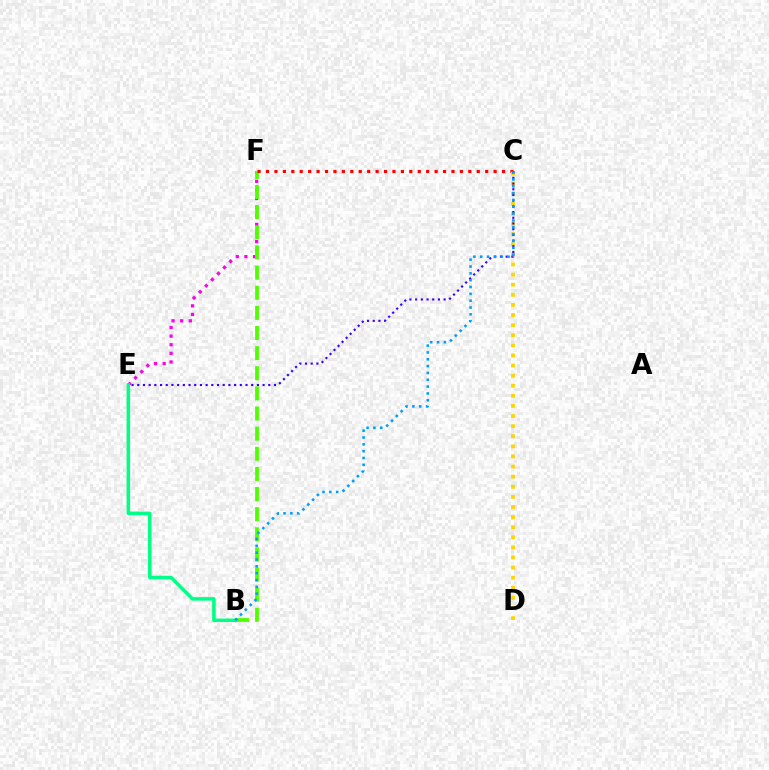{('E', 'F'): [{'color': '#ff00ed', 'line_style': 'dotted', 'thickness': 2.34}], ('B', 'F'): [{'color': '#4fff00', 'line_style': 'dashed', 'thickness': 2.74}], ('C', 'F'): [{'color': '#ff0000', 'line_style': 'dotted', 'thickness': 2.29}], ('C', 'D'): [{'color': '#ffd500', 'line_style': 'dotted', 'thickness': 2.74}], ('C', 'E'): [{'color': '#3700ff', 'line_style': 'dotted', 'thickness': 1.55}], ('B', 'E'): [{'color': '#00ff86', 'line_style': 'solid', 'thickness': 2.51}], ('B', 'C'): [{'color': '#009eff', 'line_style': 'dotted', 'thickness': 1.86}]}